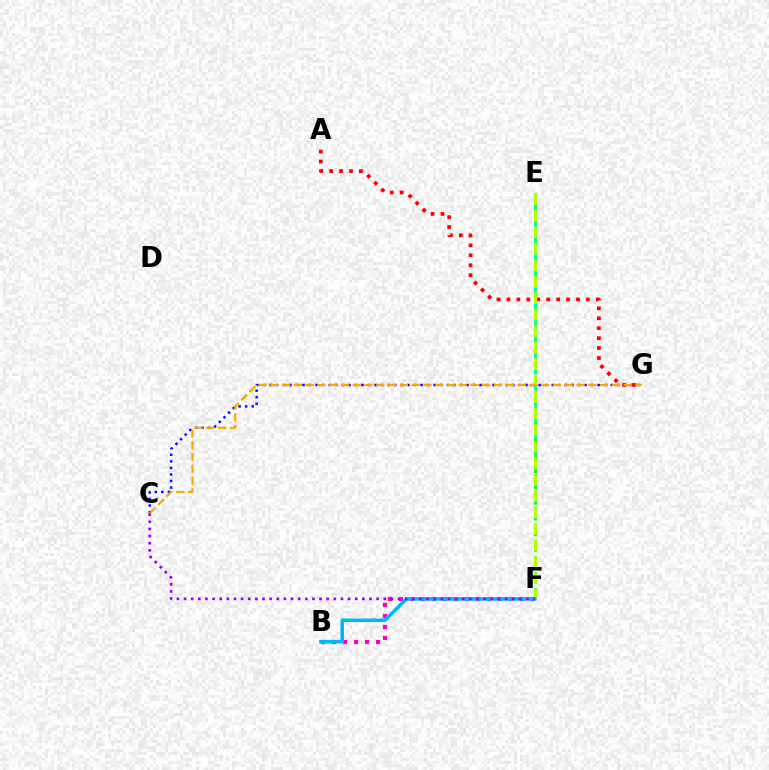{('C', 'G'): [{'color': '#0010ff', 'line_style': 'dotted', 'thickness': 1.78}, {'color': '#ffa500', 'line_style': 'dashed', 'thickness': 1.6}], ('B', 'F'): [{'color': '#ff00bd', 'line_style': 'dotted', 'thickness': 2.99}, {'color': '#00b5ff', 'line_style': 'solid', 'thickness': 2.54}], ('E', 'F'): [{'color': '#08ff00', 'line_style': 'dotted', 'thickness': 2.15}, {'color': '#00ff9d', 'line_style': 'dashed', 'thickness': 2.18}, {'color': '#b3ff00', 'line_style': 'dashed', 'thickness': 2.24}], ('A', 'G'): [{'color': '#ff0000', 'line_style': 'dotted', 'thickness': 2.7}], ('C', 'F'): [{'color': '#9b00ff', 'line_style': 'dotted', 'thickness': 1.94}]}